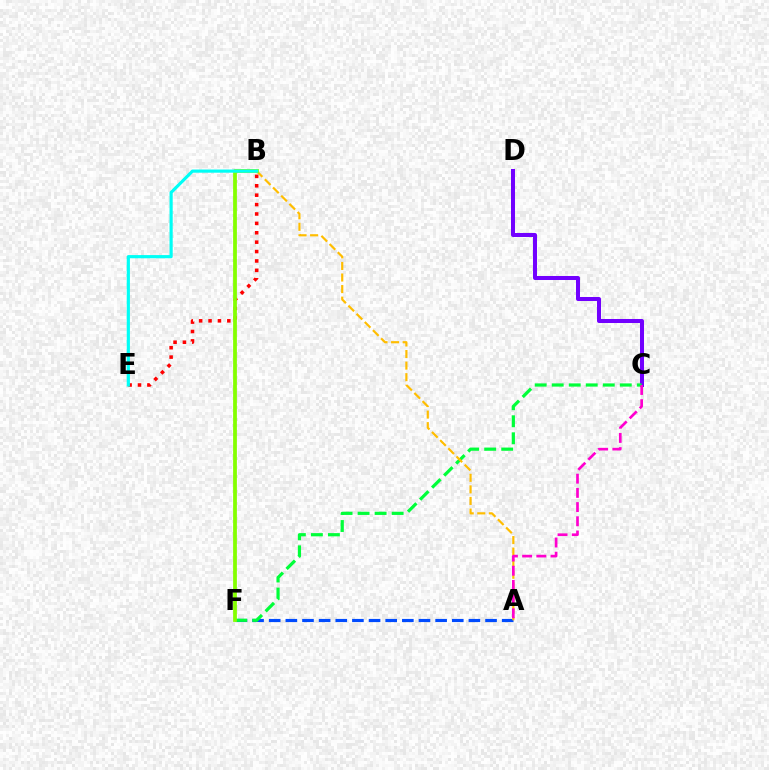{('A', 'F'): [{'color': '#004bff', 'line_style': 'dashed', 'thickness': 2.26}], ('C', 'D'): [{'color': '#7200ff', 'line_style': 'solid', 'thickness': 2.89}], ('C', 'F'): [{'color': '#00ff39', 'line_style': 'dashed', 'thickness': 2.31}], ('A', 'B'): [{'color': '#ffbd00', 'line_style': 'dashed', 'thickness': 1.57}], ('B', 'E'): [{'color': '#ff0000', 'line_style': 'dotted', 'thickness': 2.55}, {'color': '#00fff6', 'line_style': 'solid', 'thickness': 2.28}], ('B', 'F'): [{'color': '#84ff00', 'line_style': 'solid', 'thickness': 2.71}], ('A', 'C'): [{'color': '#ff00cf', 'line_style': 'dashed', 'thickness': 1.93}]}